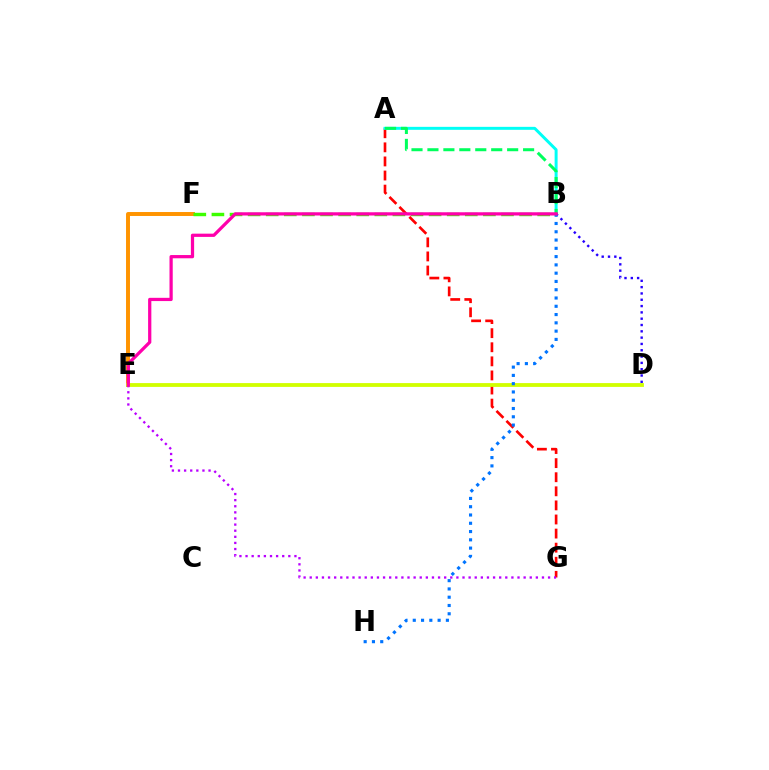{('E', 'F'): [{'color': '#ff9400', 'line_style': 'solid', 'thickness': 2.84}], ('A', 'G'): [{'color': '#ff0000', 'line_style': 'dashed', 'thickness': 1.91}], ('D', 'E'): [{'color': '#d1ff00', 'line_style': 'solid', 'thickness': 2.75}], ('B', 'F'): [{'color': '#3dff00', 'line_style': 'dashed', 'thickness': 2.46}], ('E', 'G'): [{'color': '#b900ff', 'line_style': 'dotted', 'thickness': 1.66}], ('A', 'B'): [{'color': '#00fff6', 'line_style': 'solid', 'thickness': 2.14}, {'color': '#00ff5c', 'line_style': 'dashed', 'thickness': 2.17}], ('B', 'D'): [{'color': '#2500ff', 'line_style': 'dotted', 'thickness': 1.71}], ('B', 'H'): [{'color': '#0074ff', 'line_style': 'dotted', 'thickness': 2.25}], ('B', 'E'): [{'color': '#ff00ac', 'line_style': 'solid', 'thickness': 2.33}]}